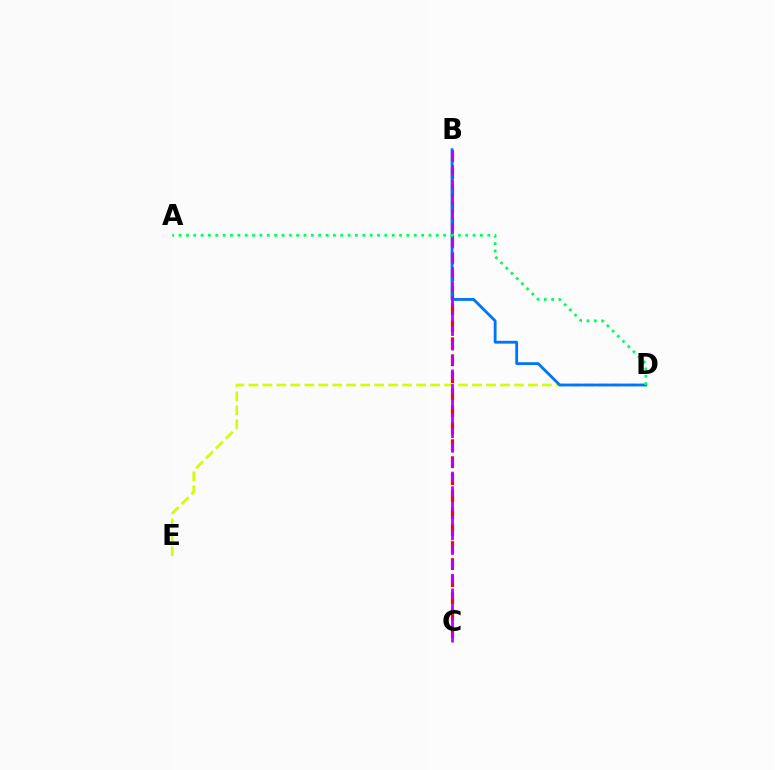{('B', 'C'): [{'color': '#ff0000', 'line_style': 'dashed', 'thickness': 2.31}, {'color': '#b900ff', 'line_style': 'dashed', 'thickness': 1.98}], ('D', 'E'): [{'color': '#d1ff00', 'line_style': 'dashed', 'thickness': 1.9}], ('B', 'D'): [{'color': '#0074ff', 'line_style': 'solid', 'thickness': 2.03}], ('A', 'D'): [{'color': '#00ff5c', 'line_style': 'dotted', 'thickness': 2.0}]}